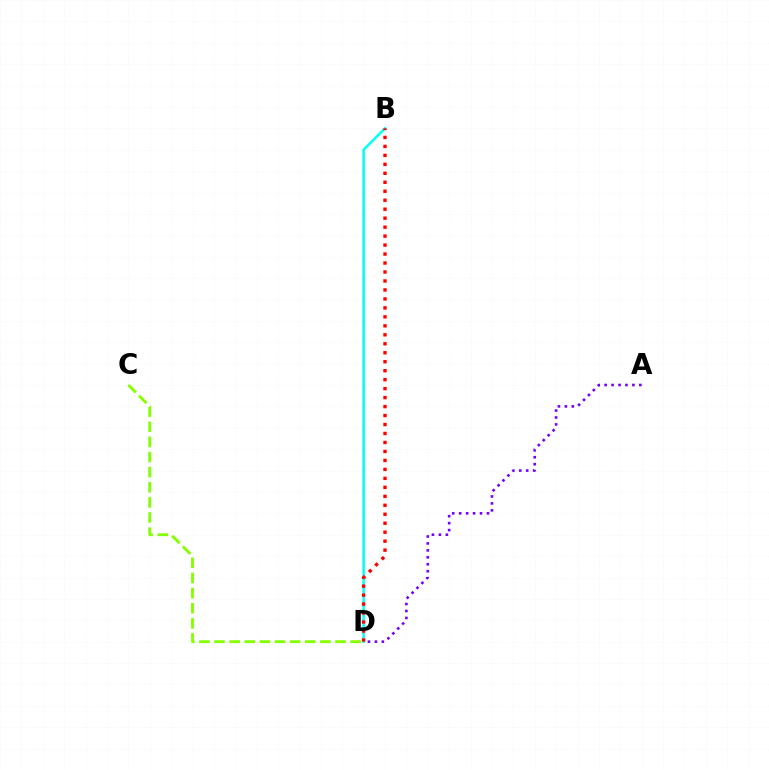{('A', 'D'): [{'color': '#7200ff', 'line_style': 'dotted', 'thickness': 1.89}], ('C', 'D'): [{'color': '#84ff00', 'line_style': 'dashed', 'thickness': 2.05}], ('B', 'D'): [{'color': '#00fff6', 'line_style': 'solid', 'thickness': 1.8}, {'color': '#ff0000', 'line_style': 'dotted', 'thickness': 2.44}]}